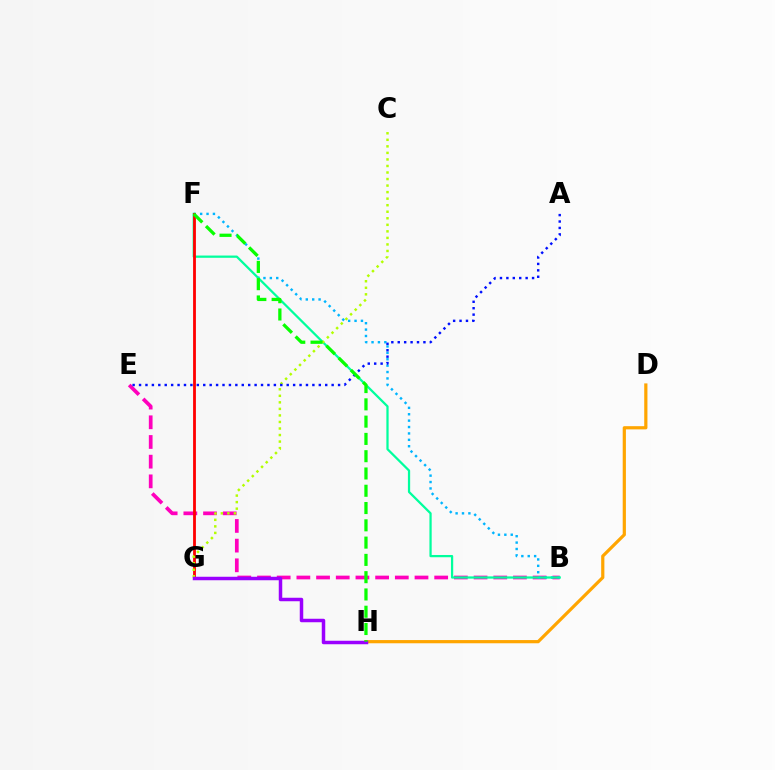{('B', 'E'): [{'color': '#ff00bd', 'line_style': 'dashed', 'thickness': 2.67}], ('B', 'F'): [{'color': '#00b5ff', 'line_style': 'dotted', 'thickness': 1.74}, {'color': '#00ff9d', 'line_style': 'solid', 'thickness': 1.62}], ('D', 'H'): [{'color': '#ffa500', 'line_style': 'solid', 'thickness': 2.31}], ('F', 'G'): [{'color': '#ff0000', 'line_style': 'solid', 'thickness': 2.02}], ('C', 'G'): [{'color': '#b3ff00', 'line_style': 'dotted', 'thickness': 1.78}], ('A', 'E'): [{'color': '#0010ff', 'line_style': 'dotted', 'thickness': 1.74}], ('G', 'H'): [{'color': '#9b00ff', 'line_style': 'solid', 'thickness': 2.51}], ('F', 'H'): [{'color': '#08ff00', 'line_style': 'dashed', 'thickness': 2.35}]}